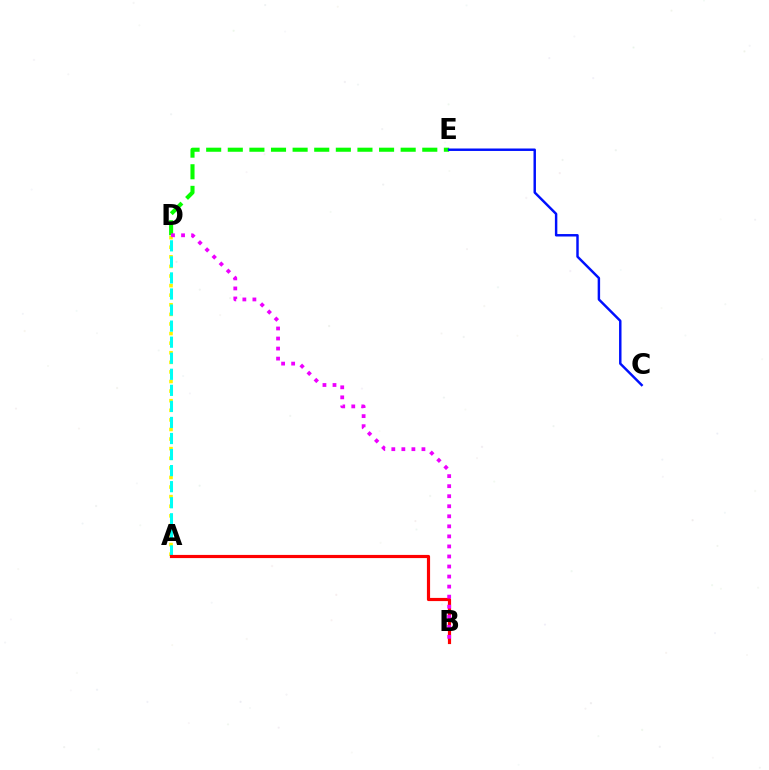{('D', 'E'): [{'color': '#08ff00', 'line_style': 'dashed', 'thickness': 2.94}], ('A', 'D'): [{'color': '#fcf500', 'line_style': 'dotted', 'thickness': 2.61}, {'color': '#00fff6', 'line_style': 'dashed', 'thickness': 2.18}], ('C', 'E'): [{'color': '#0010ff', 'line_style': 'solid', 'thickness': 1.76}], ('A', 'B'): [{'color': '#ff0000', 'line_style': 'solid', 'thickness': 2.28}], ('B', 'D'): [{'color': '#ee00ff', 'line_style': 'dotted', 'thickness': 2.73}]}